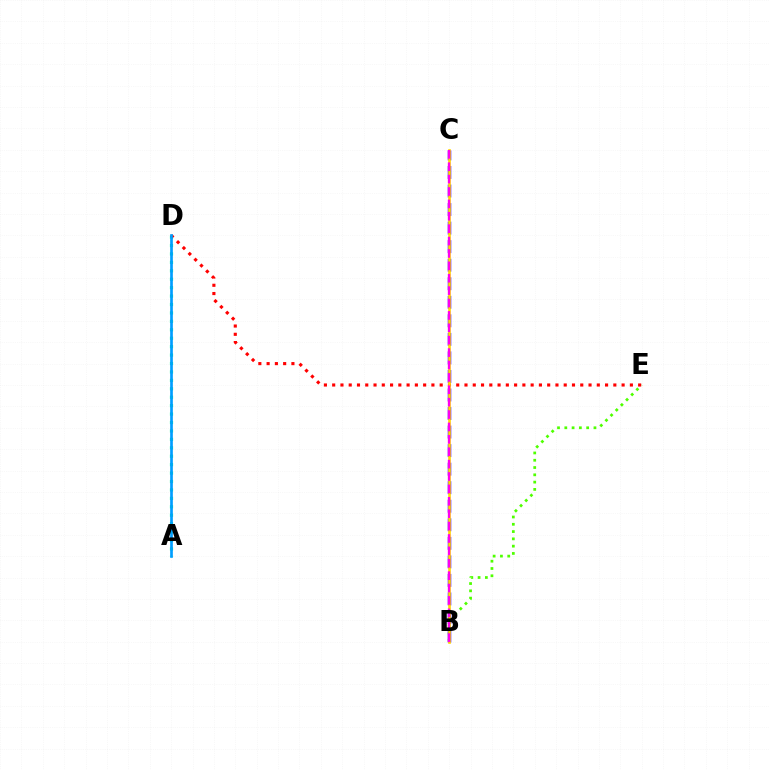{('B', 'E'): [{'color': '#4fff00', 'line_style': 'dotted', 'thickness': 1.98}], ('A', 'D'): [{'color': '#00ff86', 'line_style': 'dotted', 'thickness': 2.29}, {'color': '#009eff', 'line_style': 'solid', 'thickness': 1.93}], ('D', 'E'): [{'color': '#ff0000', 'line_style': 'dotted', 'thickness': 2.25}], ('B', 'C'): [{'color': '#3700ff', 'line_style': 'dashed', 'thickness': 2.52}, {'color': '#ffd500', 'line_style': 'solid', 'thickness': 1.9}, {'color': '#ff00ed', 'line_style': 'dashed', 'thickness': 1.68}]}